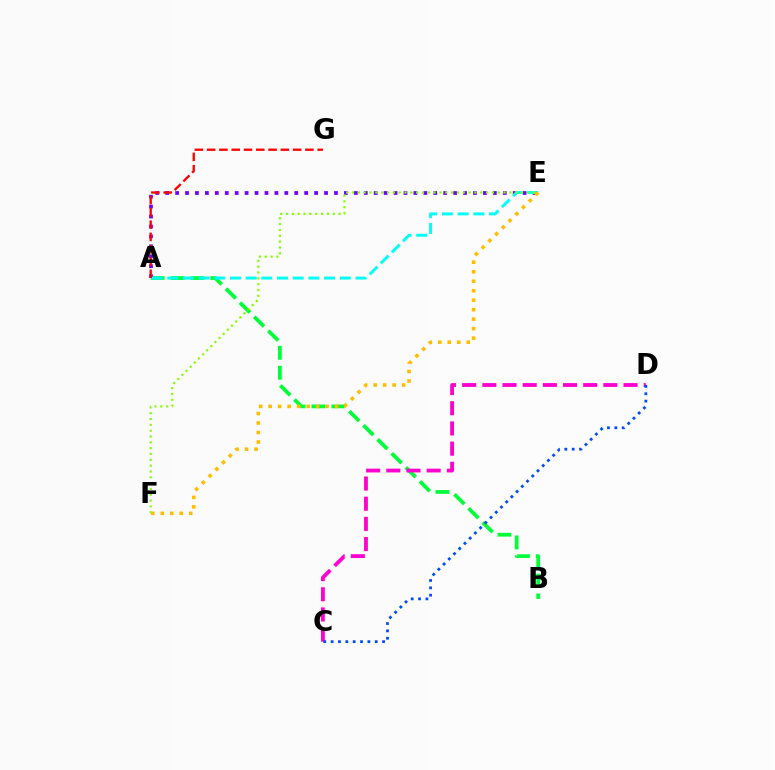{('A', 'B'): [{'color': '#00ff39', 'line_style': 'dashed', 'thickness': 2.7}], ('A', 'E'): [{'color': '#7200ff', 'line_style': 'dotted', 'thickness': 2.7}, {'color': '#00fff6', 'line_style': 'dashed', 'thickness': 2.13}], ('C', 'D'): [{'color': '#ff00cf', 'line_style': 'dashed', 'thickness': 2.74}, {'color': '#004bff', 'line_style': 'dotted', 'thickness': 2.0}], ('A', 'G'): [{'color': '#ff0000', 'line_style': 'dashed', 'thickness': 1.67}], ('E', 'F'): [{'color': '#ffbd00', 'line_style': 'dotted', 'thickness': 2.58}, {'color': '#84ff00', 'line_style': 'dotted', 'thickness': 1.58}]}